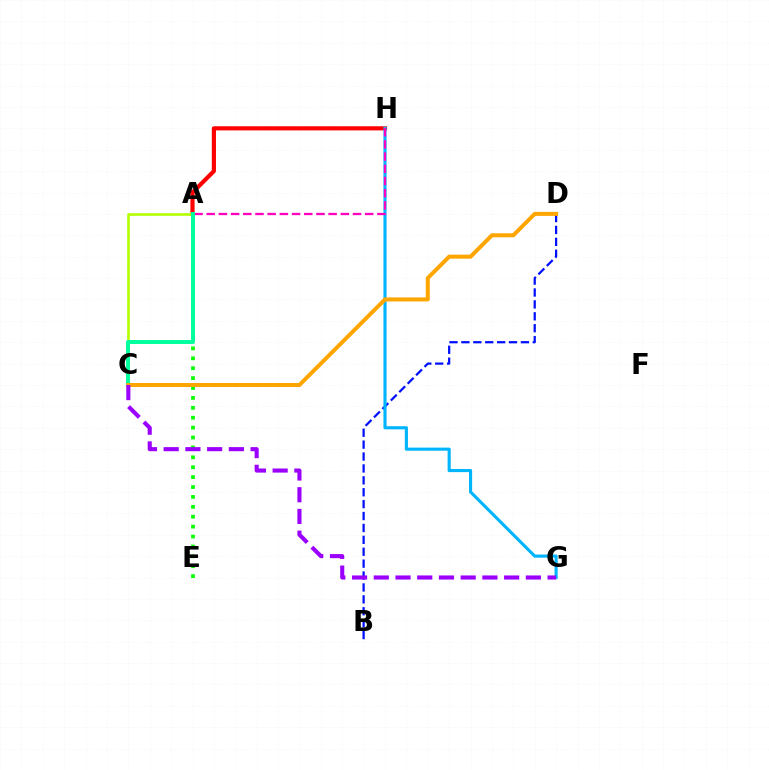{('A', 'E'): [{'color': '#08ff00', 'line_style': 'dotted', 'thickness': 2.69}], ('B', 'D'): [{'color': '#0010ff', 'line_style': 'dashed', 'thickness': 1.62}], ('A', 'H'): [{'color': '#ff0000', 'line_style': 'solid', 'thickness': 3.0}, {'color': '#ff00bd', 'line_style': 'dashed', 'thickness': 1.66}], ('A', 'C'): [{'color': '#b3ff00', 'line_style': 'solid', 'thickness': 1.88}, {'color': '#00ff9d', 'line_style': 'solid', 'thickness': 2.84}], ('G', 'H'): [{'color': '#00b5ff', 'line_style': 'solid', 'thickness': 2.25}], ('C', 'D'): [{'color': '#ffa500', 'line_style': 'solid', 'thickness': 2.88}], ('C', 'G'): [{'color': '#9b00ff', 'line_style': 'dashed', 'thickness': 2.95}]}